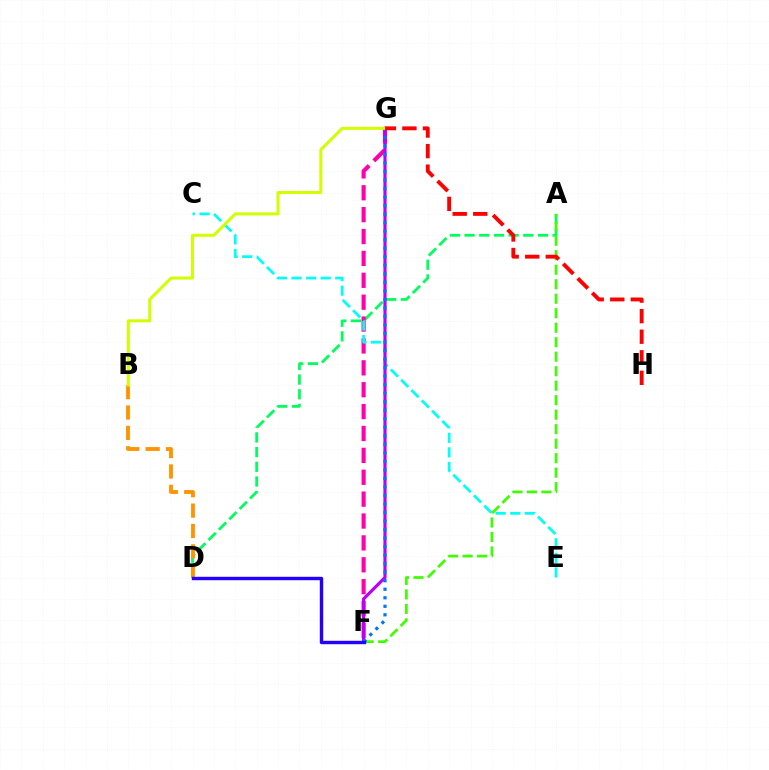{('A', 'D'): [{'color': '#00ff5c', 'line_style': 'dashed', 'thickness': 1.99}], ('F', 'G'): [{'color': '#ff00ac', 'line_style': 'dashed', 'thickness': 2.97}, {'color': '#b900ff', 'line_style': 'solid', 'thickness': 2.29}, {'color': '#0074ff', 'line_style': 'dotted', 'thickness': 2.32}], ('C', 'E'): [{'color': '#00fff6', 'line_style': 'dashed', 'thickness': 1.98}], ('A', 'F'): [{'color': '#3dff00', 'line_style': 'dashed', 'thickness': 1.97}], ('B', 'D'): [{'color': '#ff9400', 'line_style': 'dashed', 'thickness': 2.77}], ('B', 'G'): [{'color': '#d1ff00', 'line_style': 'solid', 'thickness': 2.17}], ('D', 'F'): [{'color': '#2500ff', 'line_style': 'solid', 'thickness': 2.46}], ('G', 'H'): [{'color': '#ff0000', 'line_style': 'dashed', 'thickness': 2.79}]}